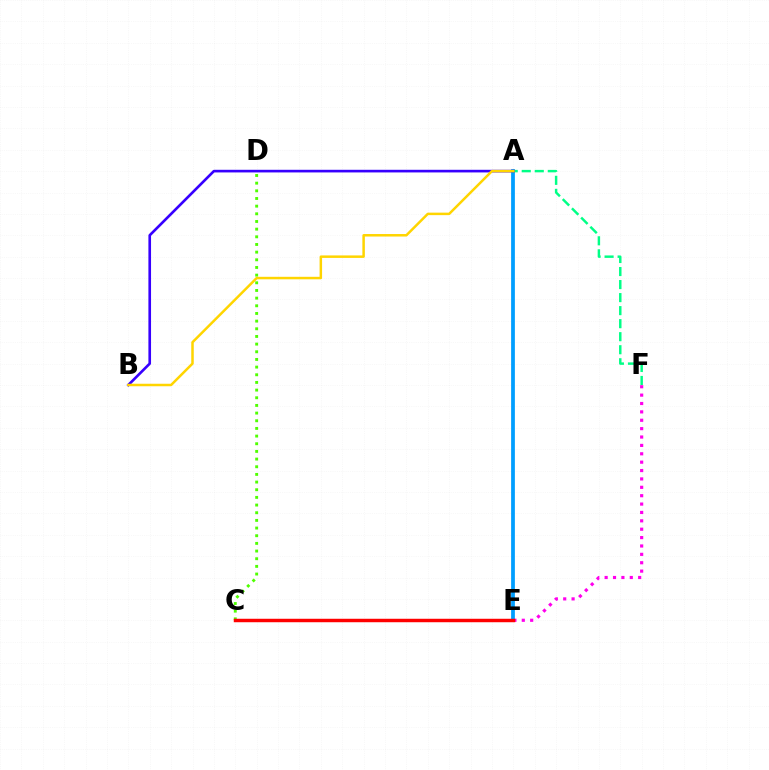{('E', 'F'): [{'color': '#ff00ed', 'line_style': 'dotted', 'thickness': 2.28}], ('A', 'E'): [{'color': '#009eff', 'line_style': 'solid', 'thickness': 2.7}], ('C', 'D'): [{'color': '#4fff00', 'line_style': 'dotted', 'thickness': 2.08}], ('A', 'F'): [{'color': '#00ff86', 'line_style': 'dashed', 'thickness': 1.77}], ('C', 'E'): [{'color': '#ff0000', 'line_style': 'solid', 'thickness': 2.49}], ('A', 'B'): [{'color': '#3700ff', 'line_style': 'solid', 'thickness': 1.9}, {'color': '#ffd500', 'line_style': 'solid', 'thickness': 1.8}]}